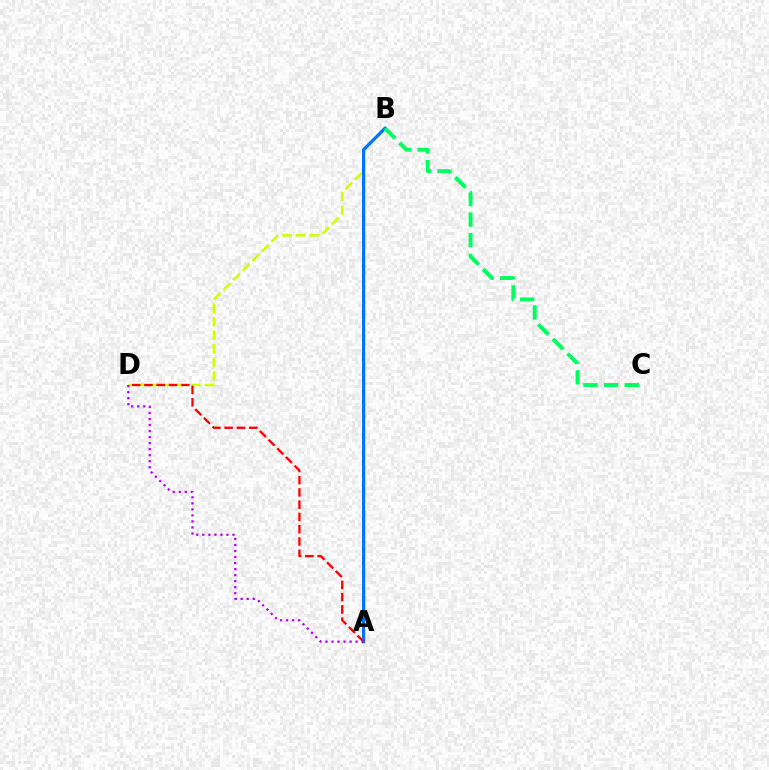{('B', 'D'): [{'color': '#d1ff00', 'line_style': 'dashed', 'thickness': 1.84}], ('A', 'B'): [{'color': '#0074ff', 'line_style': 'solid', 'thickness': 2.31}], ('B', 'C'): [{'color': '#00ff5c', 'line_style': 'dashed', 'thickness': 2.8}], ('A', 'D'): [{'color': '#ff0000', 'line_style': 'dashed', 'thickness': 1.67}, {'color': '#b900ff', 'line_style': 'dotted', 'thickness': 1.64}]}